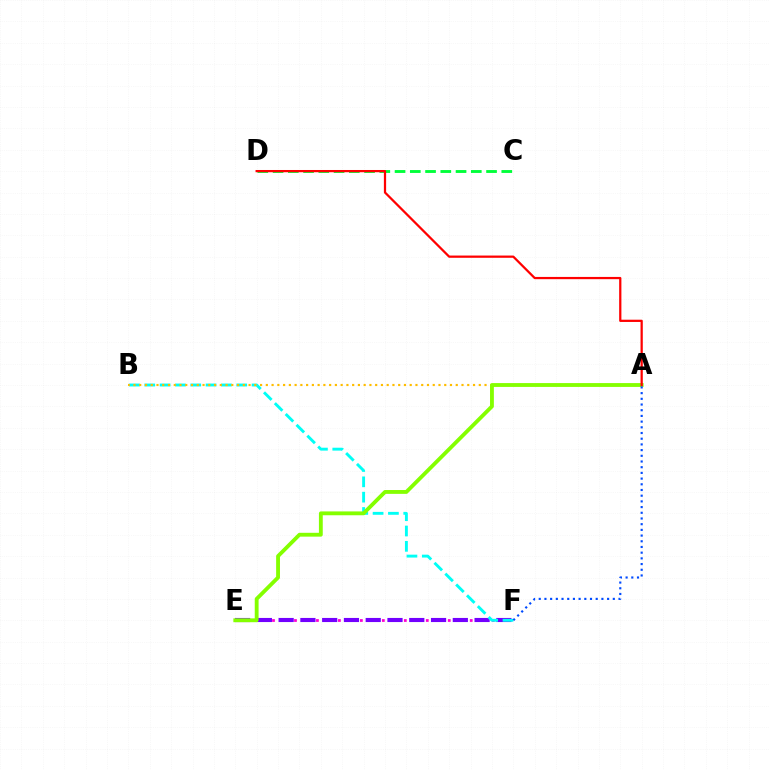{('E', 'F'): [{'color': '#ff00cf', 'line_style': 'dotted', 'thickness': 1.99}, {'color': '#7200ff', 'line_style': 'dashed', 'thickness': 2.96}], ('B', 'F'): [{'color': '#00fff6', 'line_style': 'dashed', 'thickness': 2.08}], ('C', 'D'): [{'color': '#00ff39', 'line_style': 'dashed', 'thickness': 2.07}], ('A', 'B'): [{'color': '#ffbd00', 'line_style': 'dotted', 'thickness': 1.56}], ('A', 'E'): [{'color': '#84ff00', 'line_style': 'solid', 'thickness': 2.76}], ('A', 'D'): [{'color': '#ff0000', 'line_style': 'solid', 'thickness': 1.62}], ('A', 'F'): [{'color': '#004bff', 'line_style': 'dotted', 'thickness': 1.55}]}